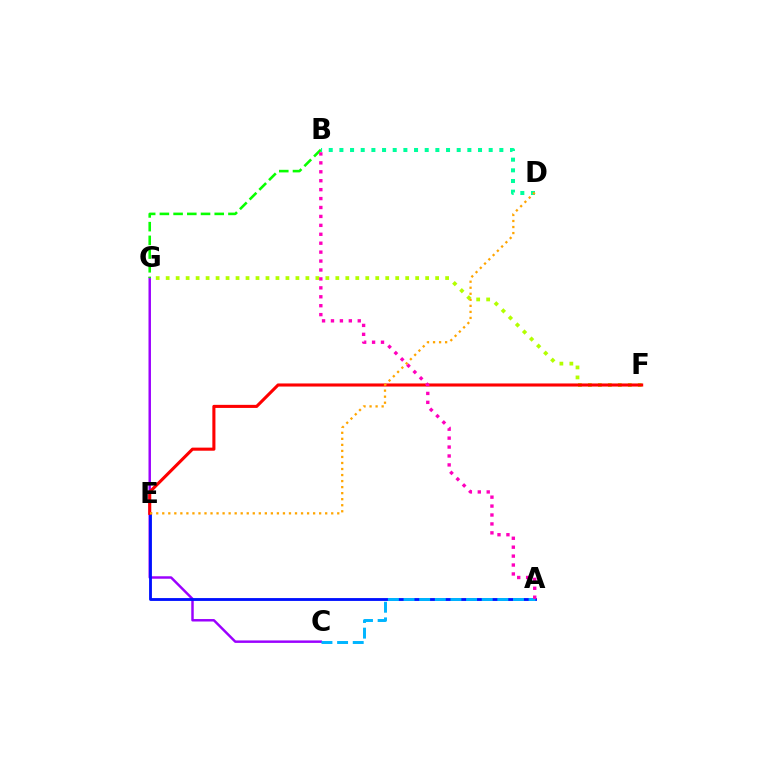{('C', 'G'): [{'color': '#9b00ff', 'line_style': 'solid', 'thickness': 1.77}], ('F', 'G'): [{'color': '#b3ff00', 'line_style': 'dotted', 'thickness': 2.71}], ('A', 'E'): [{'color': '#0010ff', 'line_style': 'solid', 'thickness': 2.05}], ('B', 'G'): [{'color': '#08ff00', 'line_style': 'dashed', 'thickness': 1.86}], ('E', 'F'): [{'color': '#ff0000', 'line_style': 'solid', 'thickness': 2.22}], ('B', 'D'): [{'color': '#00ff9d', 'line_style': 'dotted', 'thickness': 2.9}], ('A', 'C'): [{'color': '#00b5ff', 'line_style': 'dashed', 'thickness': 2.12}], ('A', 'B'): [{'color': '#ff00bd', 'line_style': 'dotted', 'thickness': 2.43}], ('D', 'E'): [{'color': '#ffa500', 'line_style': 'dotted', 'thickness': 1.64}]}